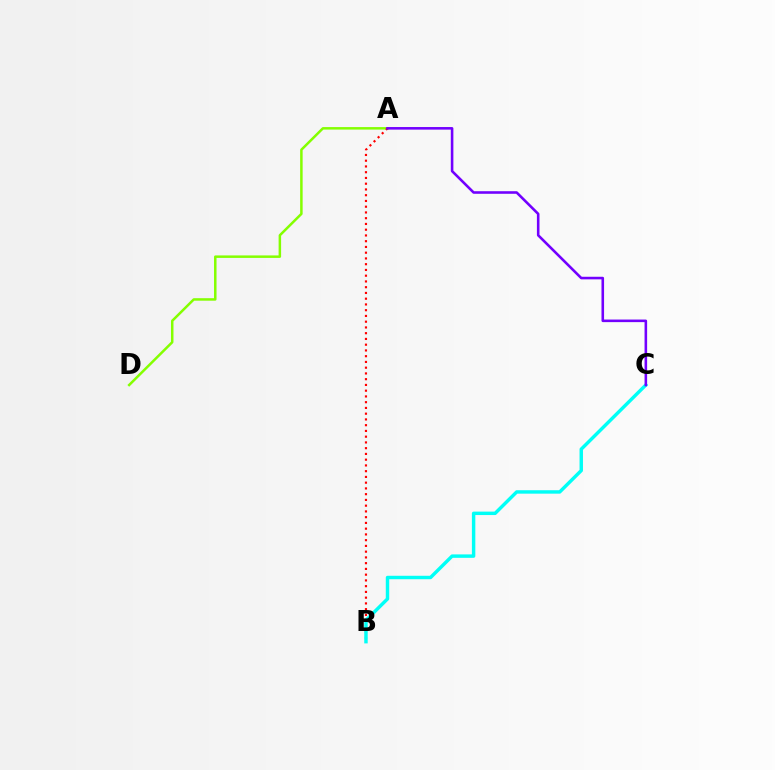{('A', 'D'): [{'color': '#84ff00', 'line_style': 'solid', 'thickness': 1.8}], ('A', 'B'): [{'color': '#ff0000', 'line_style': 'dotted', 'thickness': 1.56}], ('B', 'C'): [{'color': '#00fff6', 'line_style': 'solid', 'thickness': 2.47}], ('A', 'C'): [{'color': '#7200ff', 'line_style': 'solid', 'thickness': 1.86}]}